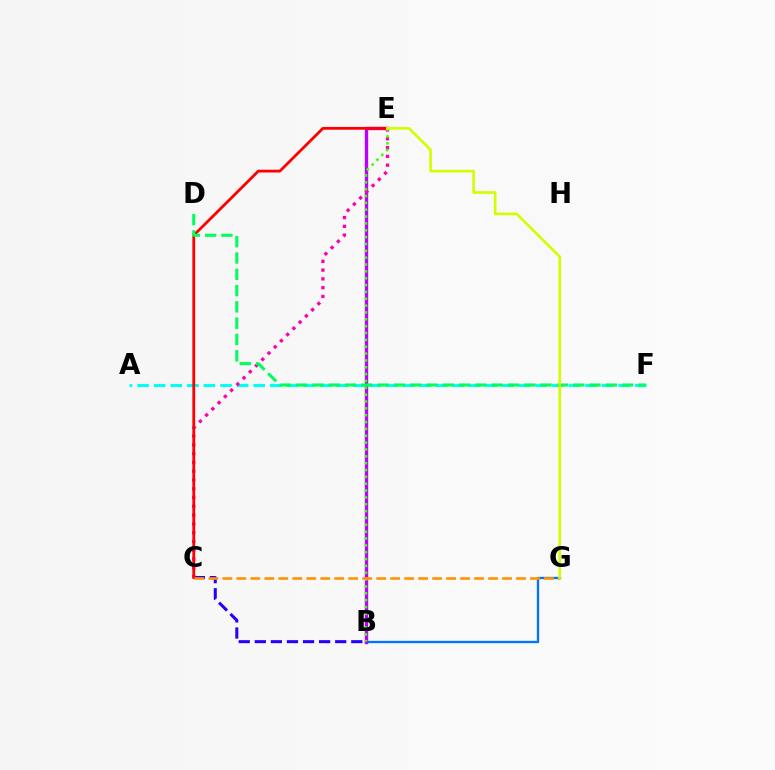{('B', 'G'): [{'color': '#0074ff', 'line_style': 'solid', 'thickness': 1.67}], ('A', 'F'): [{'color': '#00fff6', 'line_style': 'dashed', 'thickness': 2.25}], ('B', 'E'): [{'color': '#b900ff', 'line_style': 'solid', 'thickness': 2.43}, {'color': '#3dff00', 'line_style': 'dotted', 'thickness': 1.86}], ('B', 'C'): [{'color': '#2500ff', 'line_style': 'dashed', 'thickness': 2.18}], ('C', 'E'): [{'color': '#ff00ac', 'line_style': 'dotted', 'thickness': 2.39}, {'color': '#ff0000', 'line_style': 'solid', 'thickness': 2.02}], ('D', 'F'): [{'color': '#00ff5c', 'line_style': 'dashed', 'thickness': 2.21}], ('C', 'G'): [{'color': '#ff9400', 'line_style': 'dashed', 'thickness': 1.9}], ('E', 'G'): [{'color': '#d1ff00', 'line_style': 'solid', 'thickness': 1.91}]}